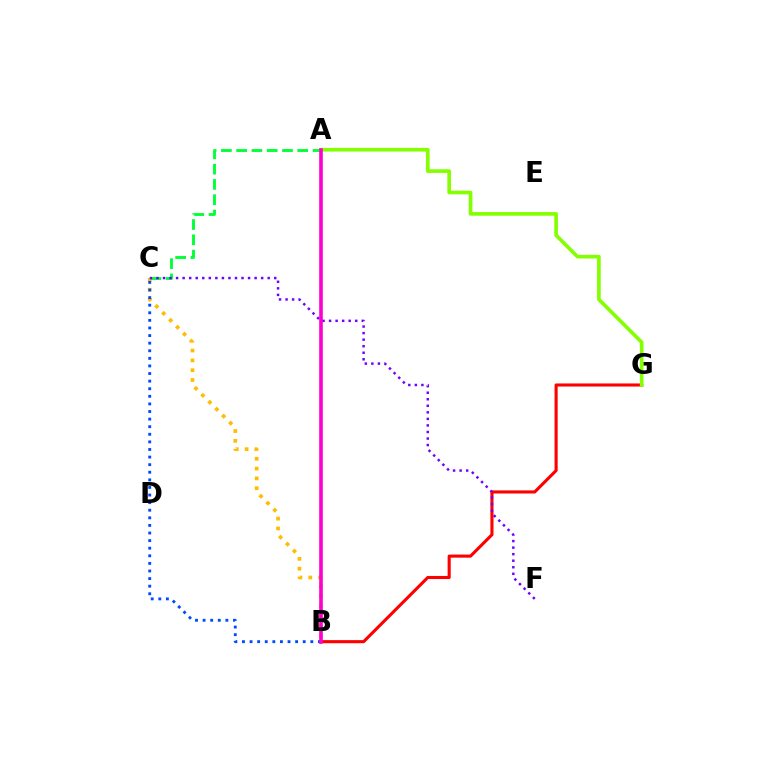{('B', 'G'): [{'color': '#ff0000', 'line_style': 'solid', 'thickness': 2.23}], ('B', 'C'): [{'color': '#ffbd00', 'line_style': 'dotted', 'thickness': 2.67}, {'color': '#004bff', 'line_style': 'dotted', 'thickness': 2.06}], ('A', 'C'): [{'color': '#00ff39', 'line_style': 'dashed', 'thickness': 2.07}], ('A', 'G'): [{'color': '#84ff00', 'line_style': 'solid', 'thickness': 2.64}], ('A', 'B'): [{'color': '#00fff6', 'line_style': 'solid', 'thickness': 1.66}, {'color': '#ff00cf', 'line_style': 'solid', 'thickness': 2.58}], ('C', 'F'): [{'color': '#7200ff', 'line_style': 'dotted', 'thickness': 1.78}]}